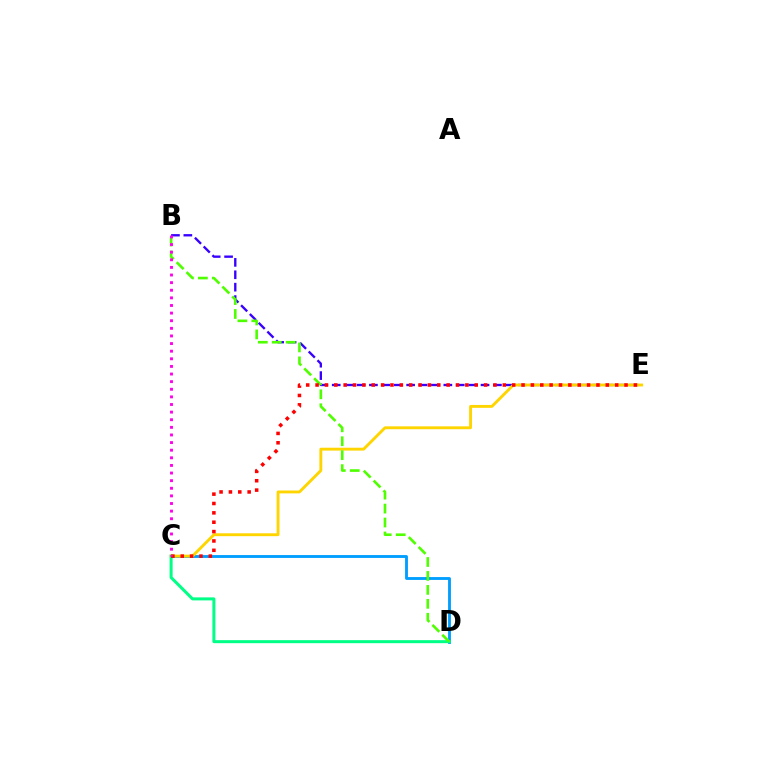{('B', 'E'): [{'color': '#3700ff', 'line_style': 'dashed', 'thickness': 1.68}], ('C', 'D'): [{'color': '#009eff', 'line_style': 'solid', 'thickness': 2.05}, {'color': '#00ff86', 'line_style': 'solid', 'thickness': 2.17}], ('C', 'E'): [{'color': '#ffd500', 'line_style': 'solid', 'thickness': 2.07}, {'color': '#ff0000', 'line_style': 'dotted', 'thickness': 2.54}], ('B', 'D'): [{'color': '#4fff00', 'line_style': 'dashed', 'thickness': 1.89}], ('B', 'C'): [{'color': '#ff00ed', 'line_style': 'dotted', 'thickness': 2.07}]}